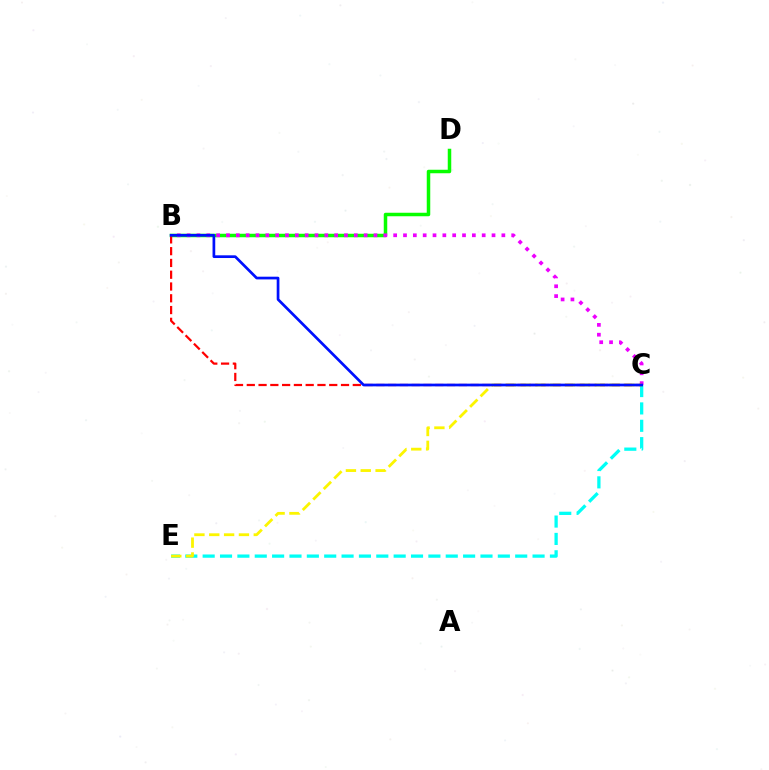{('B', 'D'): [{'color': '#08ff00', 'line_style': 'solid', 'thickness': 2.52}], ('C', 'E'): [{'color': '#00fff6', 'line_style': 'dashed', 'thickness': 2.36}, {'color': '#fcf500', 'line_style': 'dashed', 'thickness': 2.02}], ('B', 'C'): [{'color': '#ee00ff', 'line_style': 'dotted', 'thickness': 2.67}, {'color': '#ff0000', 'line_style': 'dashed', 'thickness': 1.6}, {'color': '#0010ff', 'line_style': 'solid', 'thickness': 1.95}]}